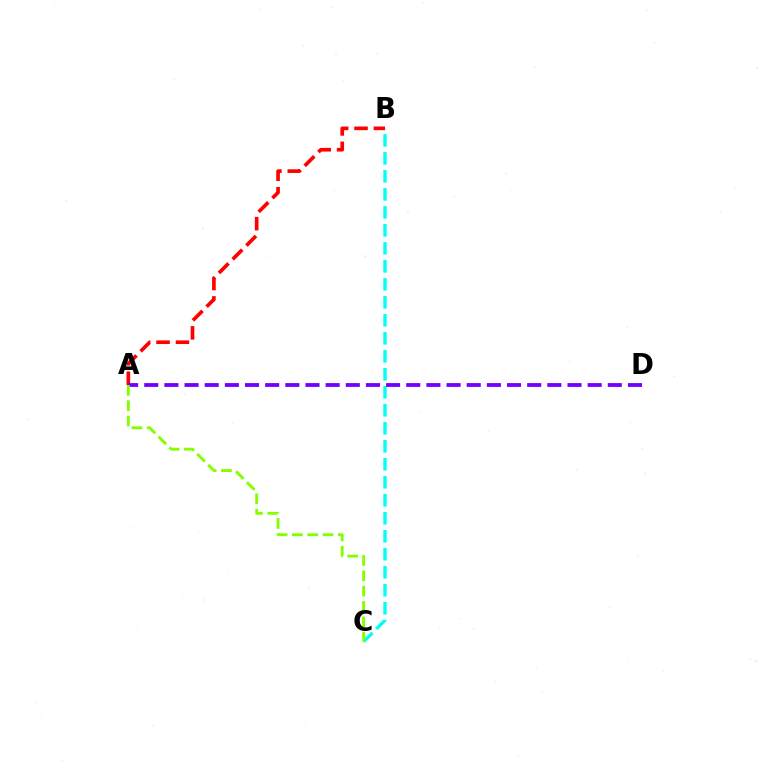{('B', 'C'): [{'color': '#00fff6', 'line_style': 'dashed', 'thickness': 2.44}], ('A', 'B'): [{'color': '#ff0000', 'line_style': 'dashed', 'thickness': 2.64}], ('A', 'D'): [{'color': '#7200ff', 'line_style': 'dashed', 'thickness': 2.74}], ('A', 'C'): [{'color': '#84ff00', 'line_style': 'dashed', 'thickness': 2.08}]}